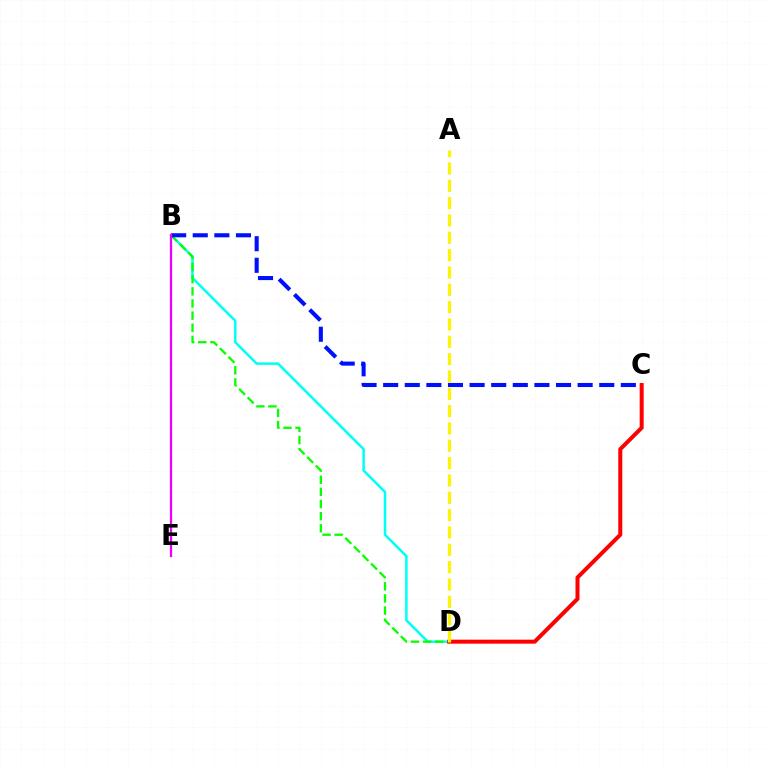{('B', 'D'): [{'color': '#00fff6', 'line_style': 'solid', 'thickness': 1.8}, {'color': '#08ff00', 'line_style': 'dashed', 'thickness': 1.65}], ('B', 'C'): [{'color': '#0010ff', 'line_style': 'dashed', 'thickness': 2.94}], ('B', 'E'): [{'color': '#ee00ff', 'line_style': 'solid', 'thickness': 1.63}], ('C', 'D'): [{'color': '#ff0000', 'line_style': 'solid', 'thickness': 2.89}], ('A', 'D'): [{'color': '#fcf500', 'line_style': 'dashed', 'thickness': 2.35}]}